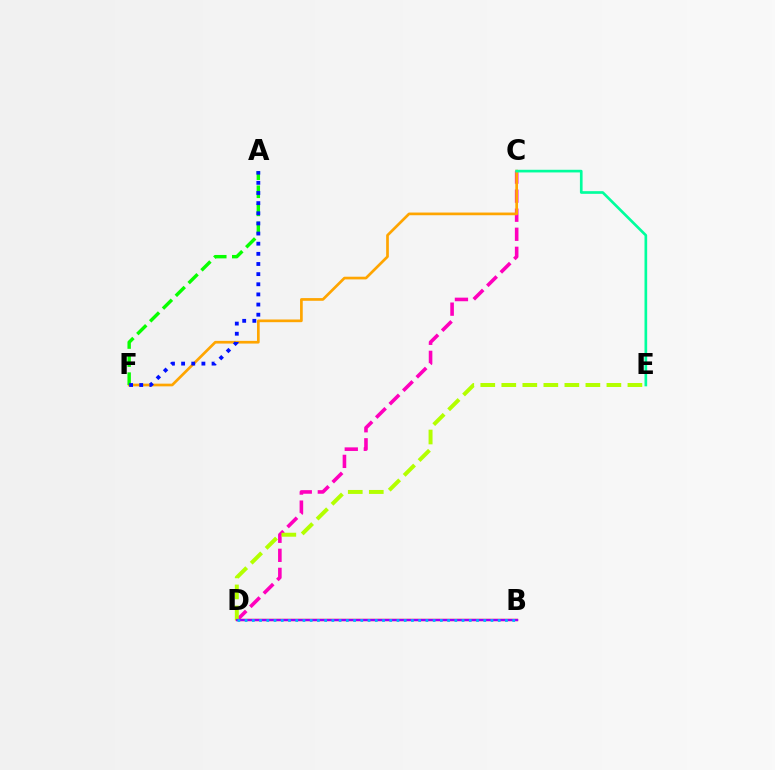{('B', 'D'): [{'color': '#ff0000', 'line_style': 'solid', 'thickness': 1.68}, {'color': '#9b00ff', 'line_style': 'solid', 'thickness': 1.59}, {'color': '#00b5ff', 'line_style': 'dotted', 'thickness': 1.96}], ('C', 'D'): [{'color': '#ff00bd', 'line_style': 'dashed', 'thickness': 2.59}], ('D', 'E'): [{'color': '#b3ff00', 'line_style': 'dashed', 'thickness': 2.86}], ('C', 'F'): [{'color': '#ffa500', 'line_style': 'solid', 'thickness': 1.94}], ('A', 'F'): [{'color': '#08ff00', 'line_style': 'dashed', 'thickness': 2.46}, {'color': '#0010ff', 'line_style': 'dotted', 'thickness': 2.76}], ('C', 'E'): [{'color': '#00ff9d', 'line_style': 'solid', 'thickness': 1.92}]}